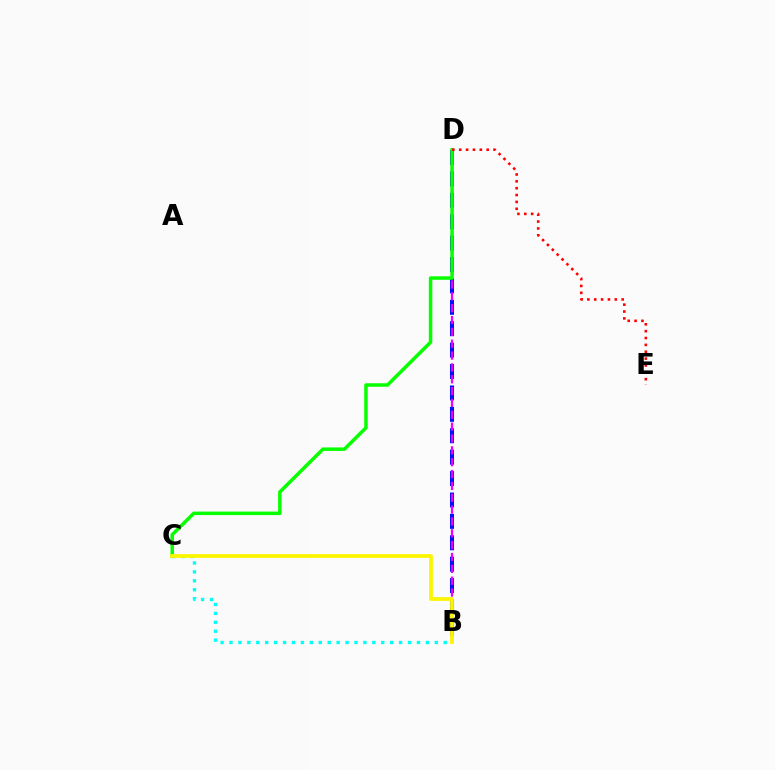{('B', 'D'): [{'color': '#0010ff', 'line_style': 'dashed', 'thickness': 2.91}, {'color': '#ee00ff', 'line_style': 'dashed', 'thickness': 1.61}], ('B', 'C'): [{'color': '#00fff6', 'line_style': 'dotted', 'thickness': 2.43}, {'color': '#fcf500', 'line_style': 'solid', 'thickness': 2.71}], ('C', 'D'): [{'color': '#08ff00', 'line_style': 'solid', 'thickness': 2.52}], ('D', 'E'): [{'color': '#ff0000', 'line_style': 'dotted', 'thickness': 1.86}]}